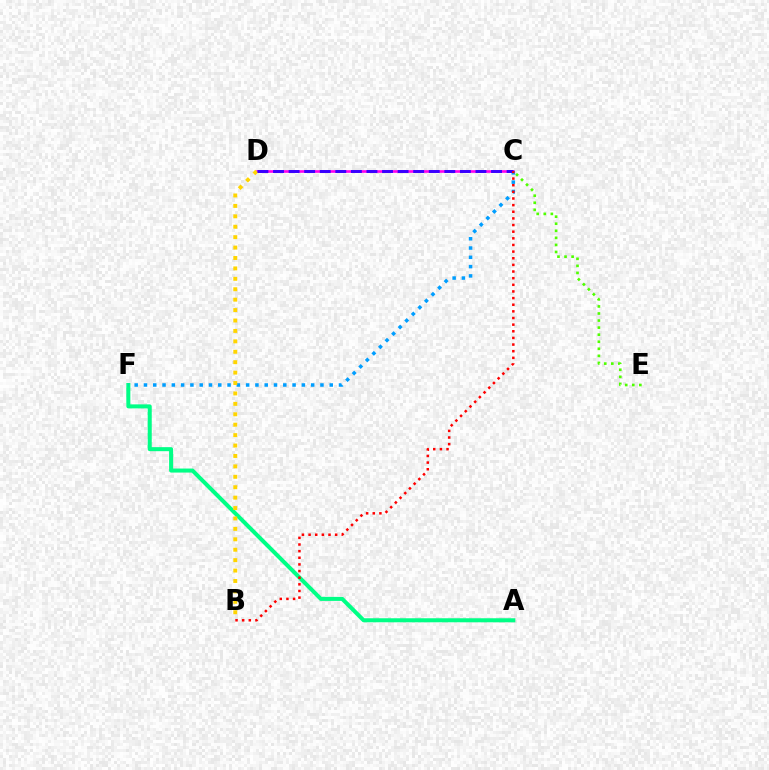{('C', 'D'): [{'color': '#ff00ed', 'line_style': 'solid', 'thickness': 1.89}, {'color': '#3700ff', 'line_style': 'dashed', 'thickness': 2.12}], ('A', 'F'): [{'color': '#00ff86', 'line_style': 'solid', 'thickness': 2.9}], ('C', 'E'): [{'color': '#4fff00', 'line_style': 'dotted', 'thickness': 1.92}], ('C', 'F'): [{'color': '#009eff', 'line_style': 'dotted', 'thickness': 2.52}], ('B', 'D'): [{'color': '#ffd500', 'line_style': 'dotted', 'thickness': 2.83}], ('B', 'C'): [{'color': '#ff0000', 'line_style': 'dotted', 'thickness': 1.8}]}